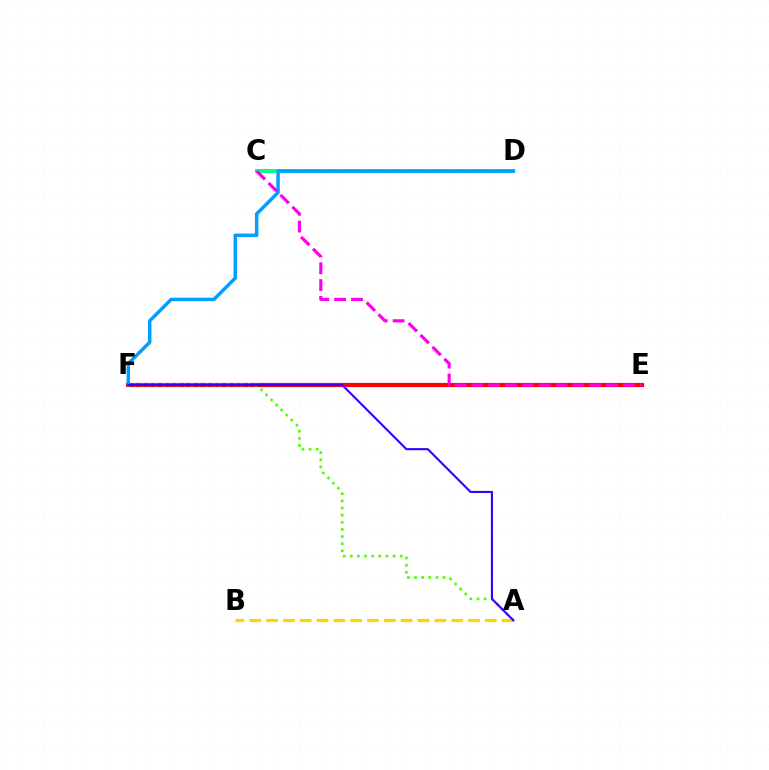{('C', 'D'): [{'color': '#00ff86', 'line_style': 'solid', 'thickness': 2.88}], ('A', 'B'): [{'color': '#ffd500', 'line_style': 'dashed', 'thickness': 2.29}], ('E', 'F'): [{'color': '#ff0000', 'line_style': 'solid', 'thickness': 3.0}], ('D', 'F'): [{'color': '#009eff', 'line_style': 'solid', 'thickness': 2.5}], ('A', 'F'): [{'color': '#4fff00', 'line_style': 'dotted', 'thickness': 1.94}, {'color': '#3700ff', 'line_style': 'solid', 'thickness': 1.52}], ('C', 'E'): [{'color': '#ff00ed', 'line_style': 'dashed', 'thickness': 2.29}]}